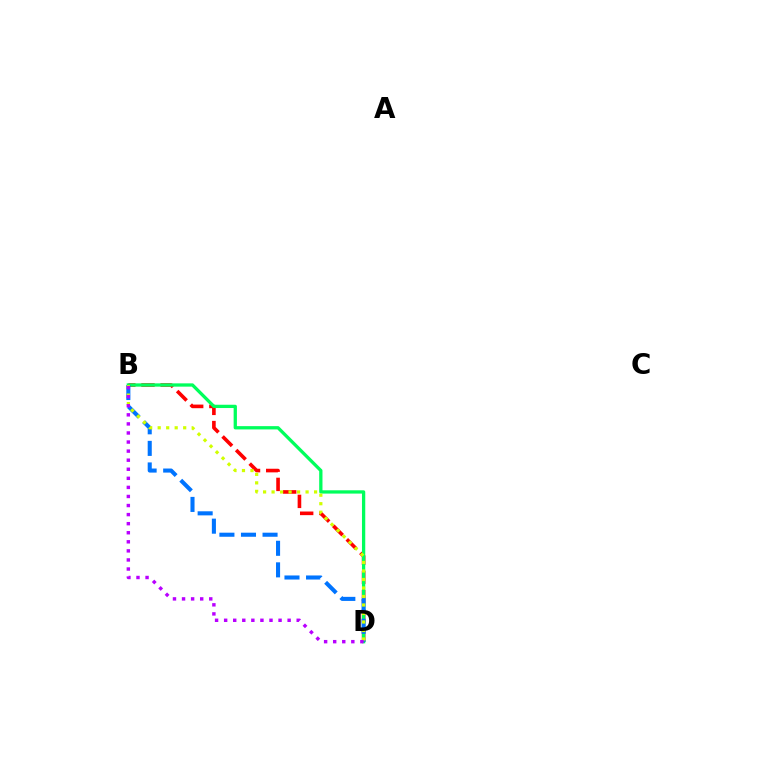{('B', 'D'): [{'color': '#ff0000', 'line_style': 'dashed', 'thickness': 2.61}, {'color': '#00ff5c', 'line_style': 'solid', 'thickness': 2.37}, {'color': '#0074ff', 'line_style': 'dashed', 'thickness': 2.93}, {'color': '#d1ff00', 'line_style': 'dotted', 'thickness': 2.31}, {'color': '#b900ff', 'line_style': 'dotted', 'thickness': 2.46}]}